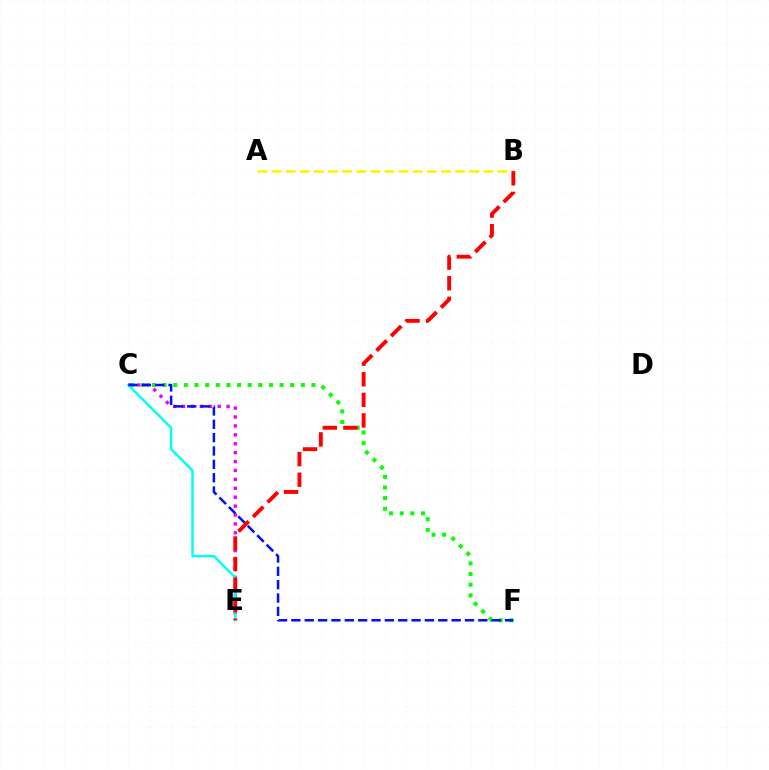{('C', 'F'): [{'color': '#08ff00', 'line_style': 'dotted', 'thickness': 2.89}, {'color': '#0010ff', 'line_style': 'dashed', 'thickness': 1.81}], ('C', 'E'): [{'color': '#ee00ff', 'line_style': 'dotted', 'thickness': 2.42}, {'color': '#00fff6', 'line_style': 'solid', 'thickness': 1.78}], ('A', 'B'): [{'color': '#fcf500', 'line_style': 'dashed', 'thickness': 1.92}], ('B', 'E'): [{'color': '#ff0000', 'line_style': 'dashed', 'thickness': 2.8}]}